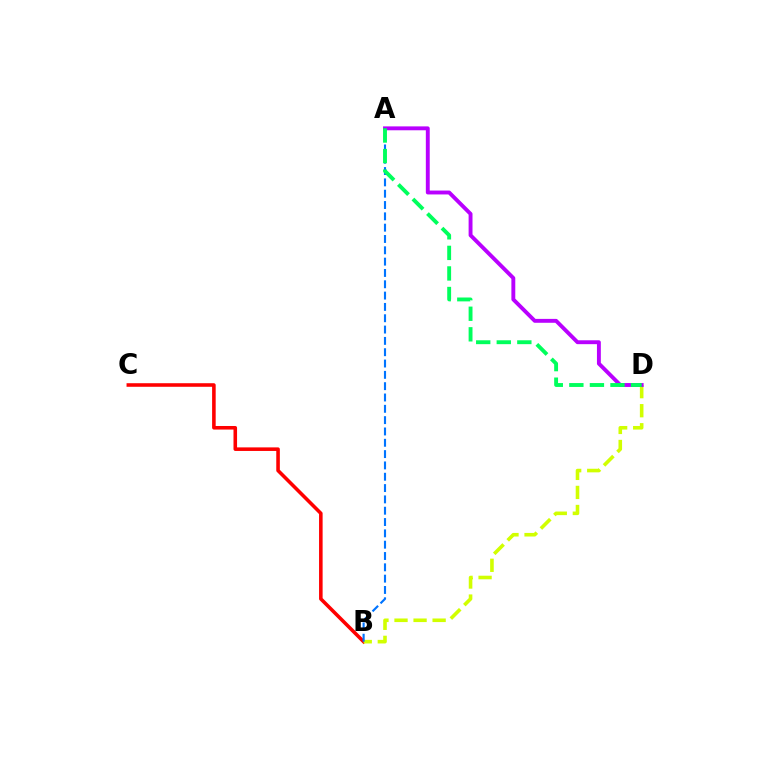{('B', 'C'): [{'color': '#ff0000', 'line_style': 'solid', 'thickness': 2.57}], ('B', 'D'): [{'color': '#d1ff00', 'line_style': 'dashed', 'thickness': 2.59}], ('A', 'D'): [{'color': '#b900ff', 'line_style': 'solid', 'thickness': 2.8}, {'color': '#00ff5c', 'line_style': 'dashed', 'thickness': 2.79}], ('A', 'B'): [{'color': '#0074ff', 'line_style': 'dashed', 'thickness': 1.54}]}